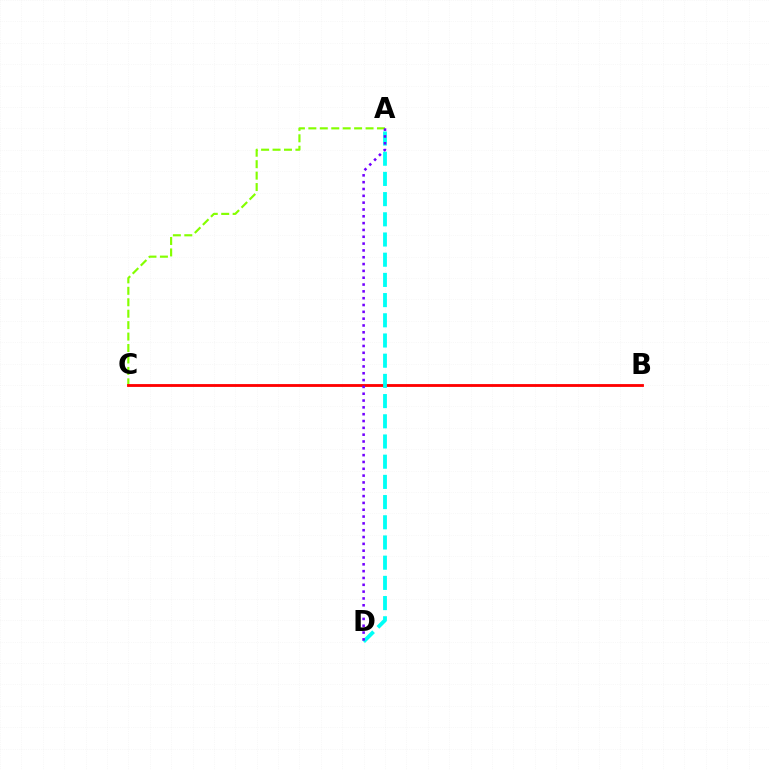{('A', 'C'): [{'color': '#84ff00', 'line_style': 'dashed', 'thickness': 1.55}], ('B', 'C'): [{'color': '#ff0000', 'line_style': 'solid', 'thickness': 2.03}], ('A', 'D'): [{'color': '#00fff6', 'line_style': 'dashed', 'thickness': 2.74}, {'color': '#7200ff', 'line_style': 'dotted', 'thickness': 1.85}]}